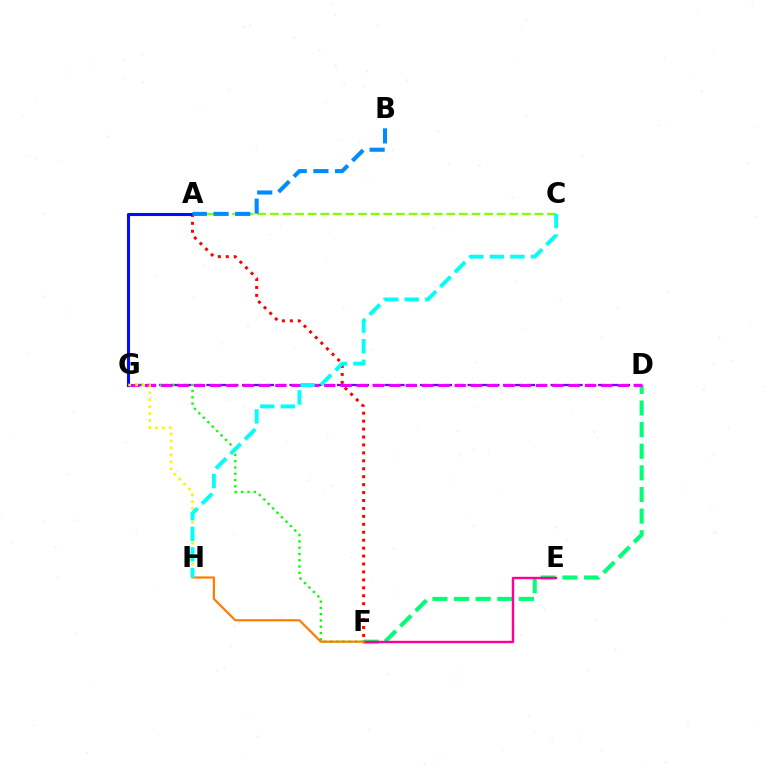{('D', 'F'): [{'color': '#00ff74', 'line_style': 'dashed', 'thickness': 2.94}], ('E', 'F'): [{'color': '#ff0094', 'line_style': 'solid', 'thickness': 1.74}], ('D', 'G'): [{'color': '#7200ff', 'line_style': 'dashed', 'thickness': 1.61}, {'color': '#ee00ff', 'line_style': 'dashed', 'thickness': 2.21}], ('F', 'G'): [{'color': '#08ff00', 'line_style': 'dotted', 'thickness': 1.71}], ('A', 'F'): [{'color': '#ff0000', 'line_style': 'dotted', 'thickness': 2.16}], ('A', 'G'): [{'color': '#0010ff', 'line_style': 'solid', 'thickness': 2.21}], ('F', 'H'): [{'color': '#ff7c00', 'line_style': 'solid', 'thickness': 1.58}], ('G', 'H'): [{'color': '#fcf500', 'line_style': 'dotted', 'thickness': 1.89}], ('A', 'C'): [{'color': '#84ff00', 'line_style': 'dashed', 'thickness': 1.71}], ('C', 'H'): [{'color': '#00fff6', 'line_style': 'dashed', 'thickness': 2.8}], ('A', 'B'): [{'color': '#008cff', 'line_style': 'dashed', 'thickness': 2.95}]}